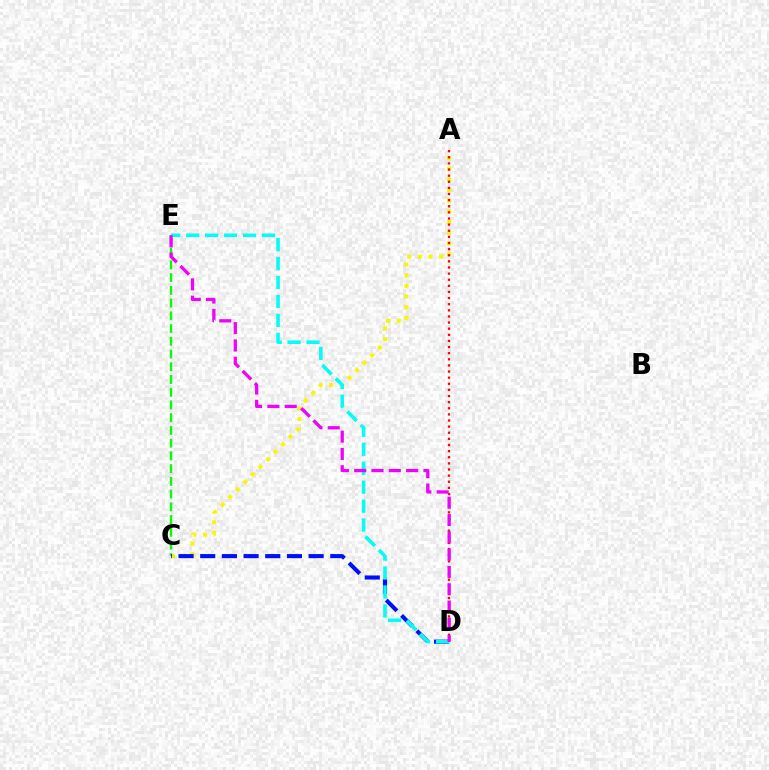{('A', 'C'): [{'color': '#fcf500', 'line_style': 'dotted', 'thickness': 2.9}], ('C', 'E'): [{'color': '#08ff00', 'line_style': 'dashed', 'thickness': 1.73}], ('C', 'D'): [{'color': '#0010ff', 'line_style': 'dashed', 'thickness': 2.95}], ('D', 'E'): [{'color': '#00fff6', 'line_style': 'dashed', 'thickness': 2.57}, {'color': '#ee00ff', 'line_style': 'dashed', 'thickness': 2.35}], ('A', 'D'): [{'color': '#ff0000', 'line_style': 'dotted', 'thickness': 1.66}]}